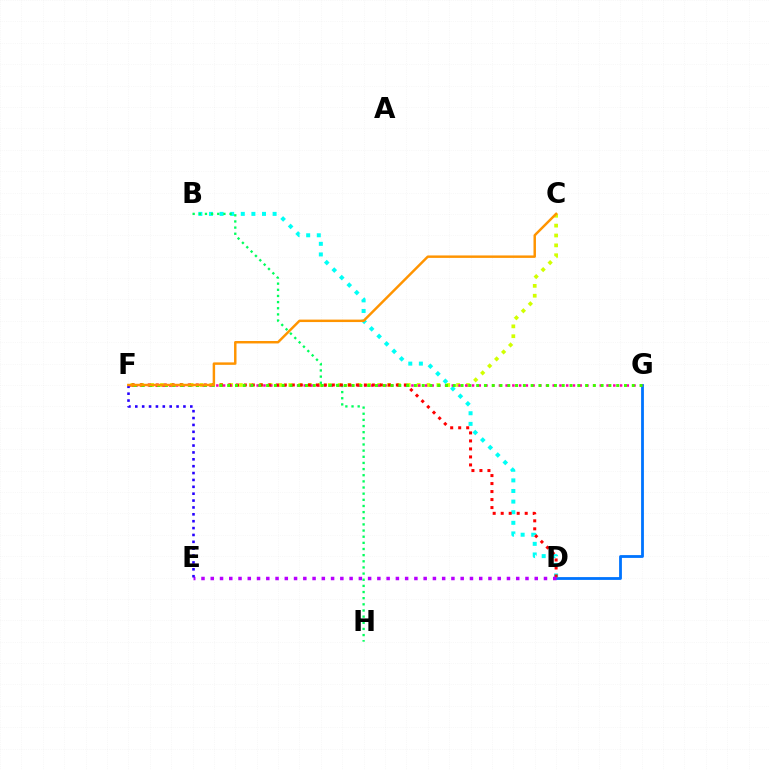{('D', 'G'): [{'color': '#0074ff', 'line_style': 'solid', 'thickness': 2.02}], ('C', 'F'): [{'color': '#d1ff00', 'line_style': 'dotted', 'thickness': 2.68}, {'color': '#ff9400', 'line_style': 'solid', 'thickness': 1.77}], ('B', 'D'): [{'color': '#00fff6', 'line_style': 'dotted', 'thickness': 2.88}], ('F', 'G'): [{'color': '#ff00ac', 'line_style': 'dotted', 'thickness': 1.83}, {'color': '#3dff00', 'line_style': 'dotted', 'thickness': 2.11}], ('B', 'H'): [{'color': '#00ff5c', 'line_style': 'dotted', 'thickness': 1.67}], ('D', 'F'): [{'color': '#ff0000', 'line_style': 'dotted', 'thickness': 2.17}], ('D', 'E'): [{'color': '#b900ff', 'line_style': 'dotted', 'thickness': 2.52}], ('E', 'F'): [{'color': '#2500ff', 'line_style': 'dotted', 'thickness': 1.87}]}